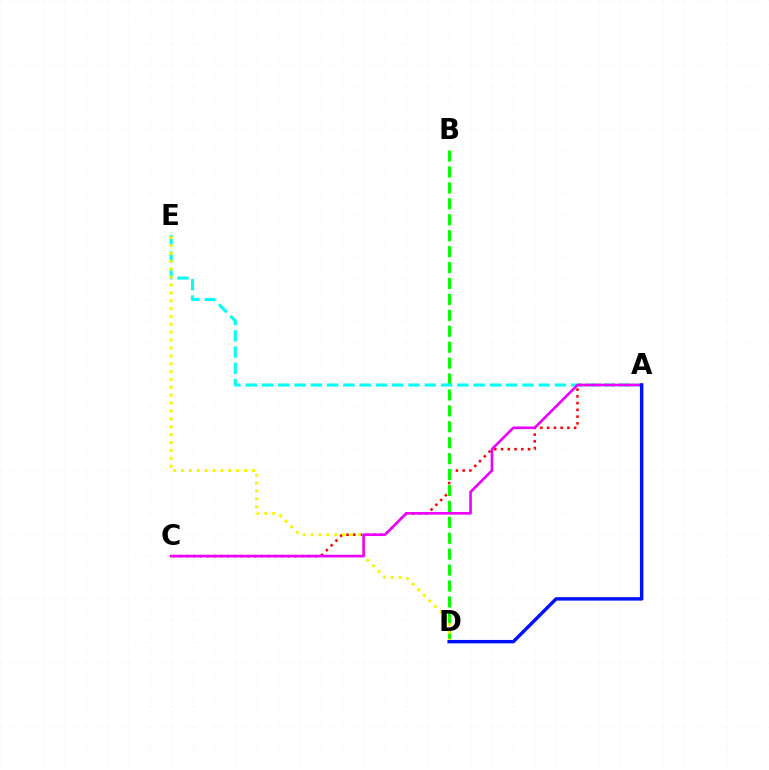{('A', 'C'): [{'color': '#ff0000', 'line_style': 'dotted', 'thickness': 1.83}, {'color': '#ee00ff', 'line_style': 'solid', 'thickness': 1.88}], ('B', 'D'): [{'color': '#08ff00', 'line_style': 'dashed', 'thickness': 2.16}], ('A', 'E'): [{'color': '#00fff6', 'line_style': 'dashed', 'thickness': 2.21}], ('D', 'E'): [{'color': '#fcf500', 'line_style': 'dotted', 'thickness': 2.14}], ('A', 'D'): [{'color': '#0010ff', 'line_style': 'solid', 'thickness': 2.47}]}